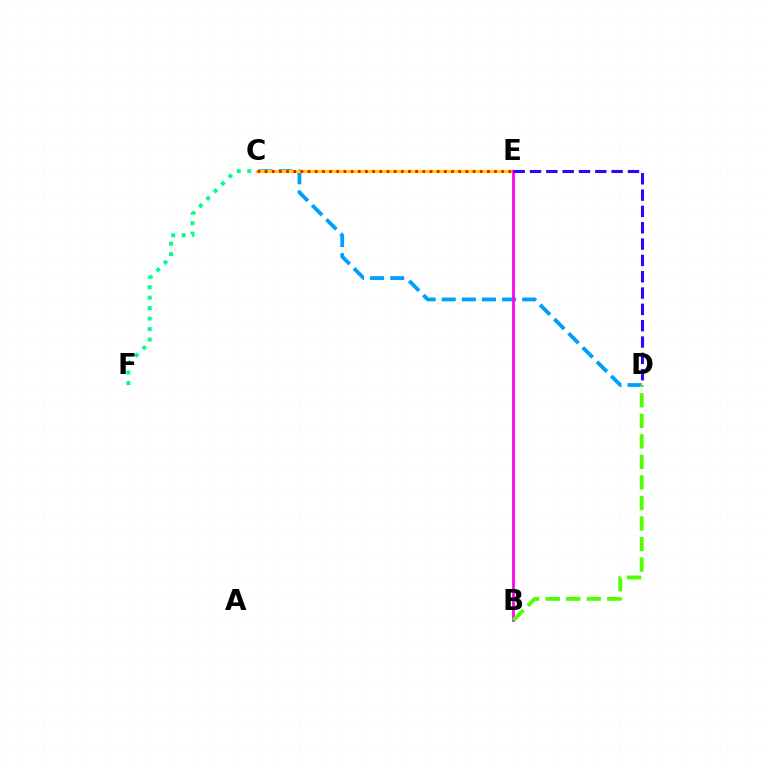{('C', 'D'): [{'color': '#009eff', 'line_style': 'dashed', 'thickness': 2.73}], ('C', 'E'): [{'color': '#ffd500', 'line_style': 'solid', 'thickness': 2.27}, {'color': '#ff0000', 'line_style': 'dotted', 'thickness': 1.95}], ('B', 'E'): [{'color': '#ff00ed', 'line_style': 'solid', 'thickness': 1.98}], ('B', 'D'): [{'color': '#4fff00', 'line_style': 'dashed', 'thickness': 2.79}], ('D', 'E'): [{'color': '#3700ff', 'line_style': 'dashed', 'thickness': 2.22}], ('C', 'F'): [{'color': '#00ff86', 'line_style': 'dotted', 'thickness': 2.84}]}